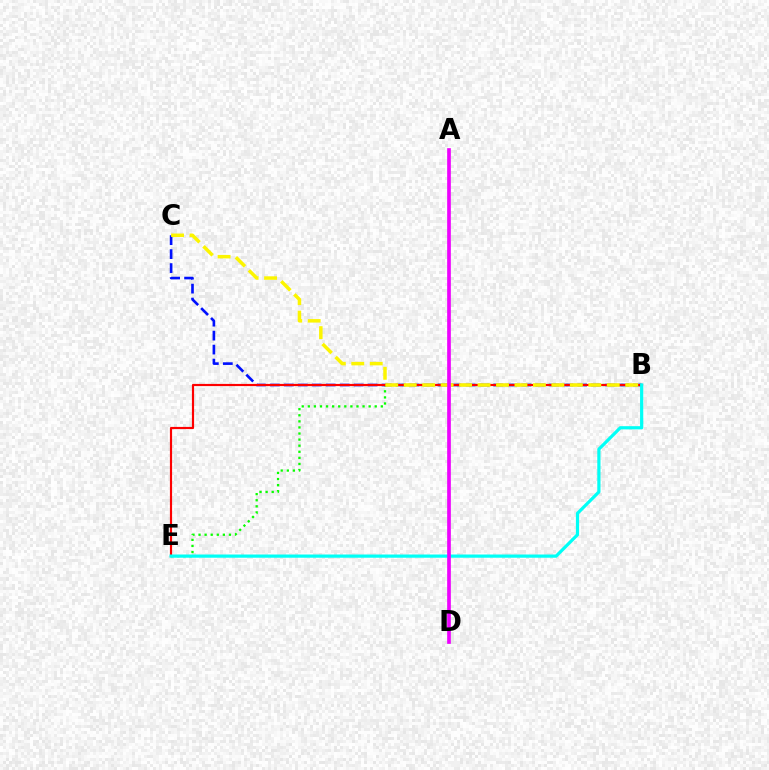{('B', 'E'): [{'color': '#08ff00', 'line_style': 'dotted', 'thickness': 1.65}, {'color': '#ff0000', 'line_style': 'solid', 'thickness': 1.56}, {'color': '#00fff6', 'line_style': 'solid', 'thickness': 2.31}], ('B', 'C'): [{'color': '#0010ff', 'line_style': 'dashed', 'thickness': 1.9}, {'color': '#fcf500', 'line_style': 'dashed', 'thickness': 2.51}], ('A', 'D'): [{'color': '#ee00ff', 'line_style': 'solid', 'thickness': 2.64}]}